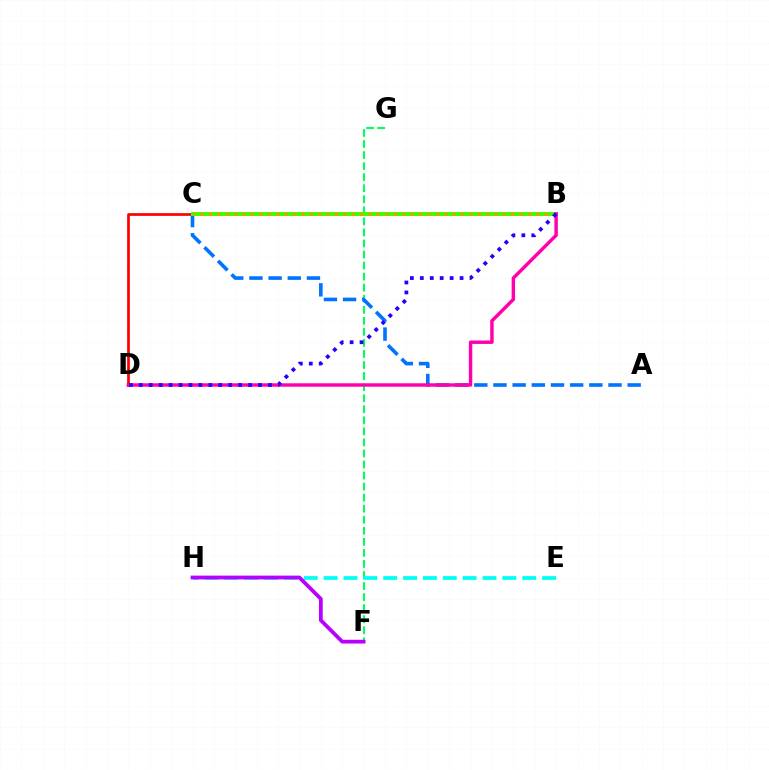{('F', 'G'): [{'color': '#00ff5c', 'line_style': 'dashed', 'thickness': 1.5}], ('B', 'C'): [{'color': '#d1ff00', 'line_style': 'dashed', 'thickness': 2.87}, {'color': '#3dff00', 'line_style': 'solid', 'thickness': 2.87}, {'color': '#ff9400', 'line_style': 'dotted', 'thickness': 2.28}], ('C', 'D'): [{'color': '#ff0000', 'line_style': 'solid', 'thickness': 1.95}], ('A', 'C'): [{'color': '#0074ff', 'line_style': 'dashed', 'thickness': 2.6}], ('E', 'H'): [{'color': '#00fff6', 'line_style': 'dashed', 'thickness': 2.7}], ('B', 'D'): [{'color': '#ff00ac', 'line_style': 'solid', 'thickness': 2.47}, {'color': '#2500ff', 'line_style': 'dotted', 'thickness': 2.7}], ('F', 'H'): [{'color': '#b900ff', 'line_style': 'solid', 'thickness': 2.71}]}